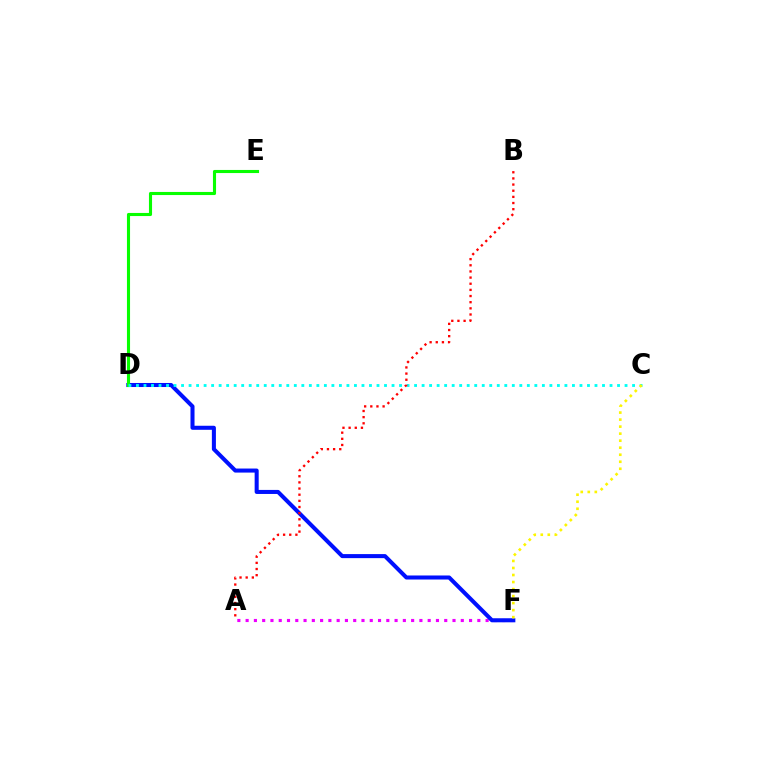{('A', 'F'): [{'color': '#ee00ff', 'line_style': 'dotted', 'thickness': 2.25}], ('D', 'F'): [{'color': '#0010ff', 'line_style': 'solid', 'thickness': 2.91}], ('D', 'E'): [{'color': '#08ff00', 'line_style': 'solid', 'thickness': 2.23}], ('C', 'D'): [{'color': '#00fff6', 'line_style': 'dotted', 'thickness': 2.04}], ('C', 'F'): [{'color': '#fcf500', 'line_style': 'dotted', 'thickness': 1.91}], ('A', 'B'): [{'color': '#ff0000', 'line_style': 'dotted', 'thickness': 1.67}]}